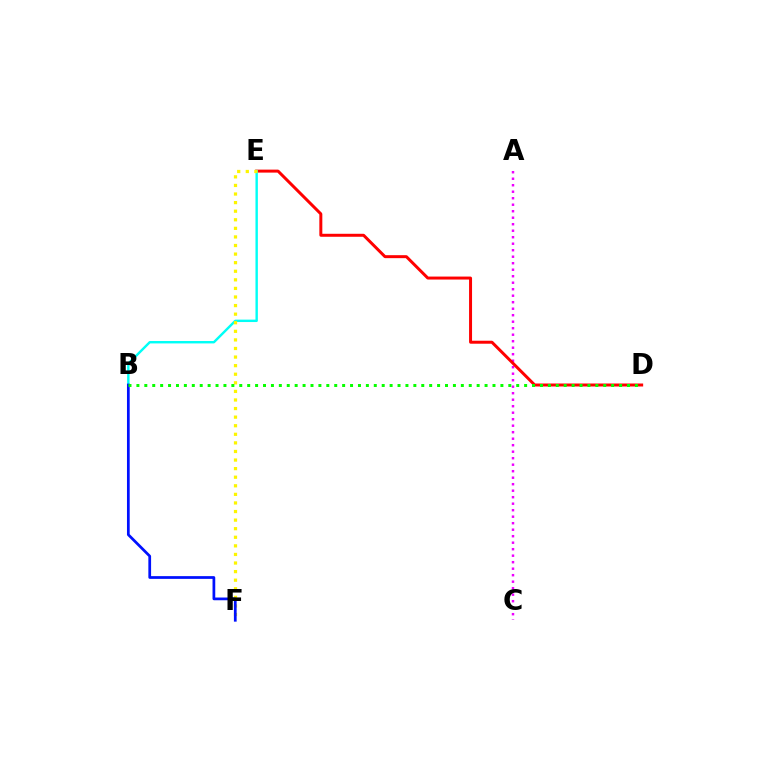{('A', 'C'): [{'color': '#ee00ff', 'line_style': 'dotted', 'thickness': 1.77}], ('D', 'E'): [{'color': '#ff0000', 'line_style': 'solid', 'thickness': 2.15}], ('B', 'E'): [{'color': '#00fff6', 'line_style': 'solid', 'thickness': 1.73}], ('E', 'F'): [{'color': '#fcf500', 'line_style': 'dotted', 'thickness': 2.33}], ('B', 'F'): [{'color': '#0010ff', 'line_style': 'solid', 'thickness': 1.97}], ('B', 'D'): [{'color': '#08ff00', 'line_style': 'dotted', 'thickness': 2.15}]}